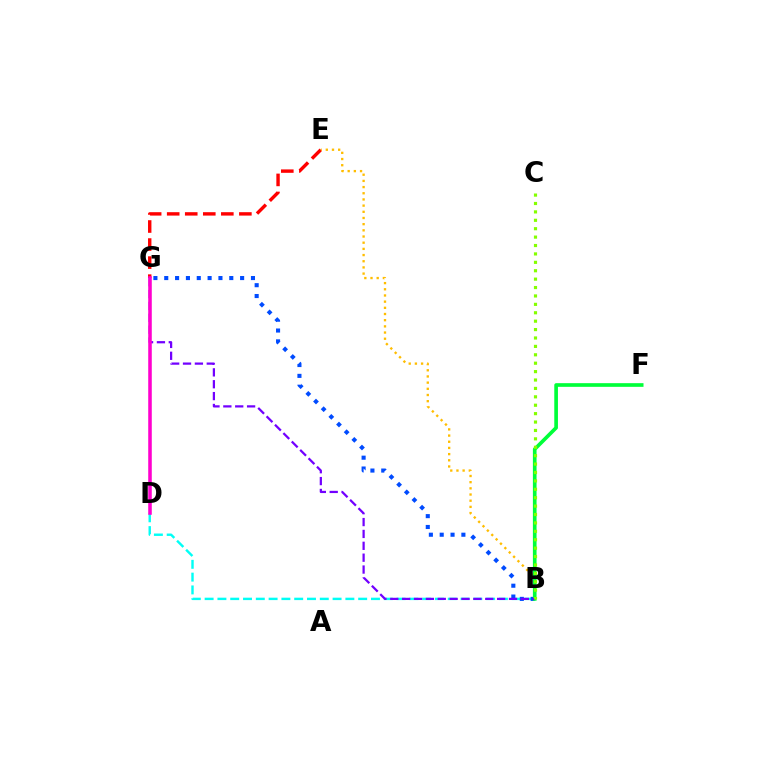{('E', 'G'): [{'color': '#ff0000', 'line_style': 'dashed', 'thickness': 2.45}], ('B', 'D'): [{'color': '#00fff6', 'line_style': 'dashed', 'thickness': 1.74}], ('B', 'G'): [{'color': '#004bff', 'line_style': 'dotted', 'thickness': 2.95}, {'color': '#7200ff', 'line_style': 'dashed', 'thickness': 1.61}], ('B', 'E'): [{'color': '#ffbd00', 'line_style': 'dotted', 'thickness': 1.68}], ('B', 'F'): [{'color': '#00ff39', 'line_style': 'solid', 'thickness': 2.64}], ('B', 'C'): [{'color': '#84ff00', 'line_style': 'dotted', 'thickness': 2.28}], ('D', 'G'): [{'color': '#ff00cf', 'line_style': 'solid', 'thickness': 2.56}]}